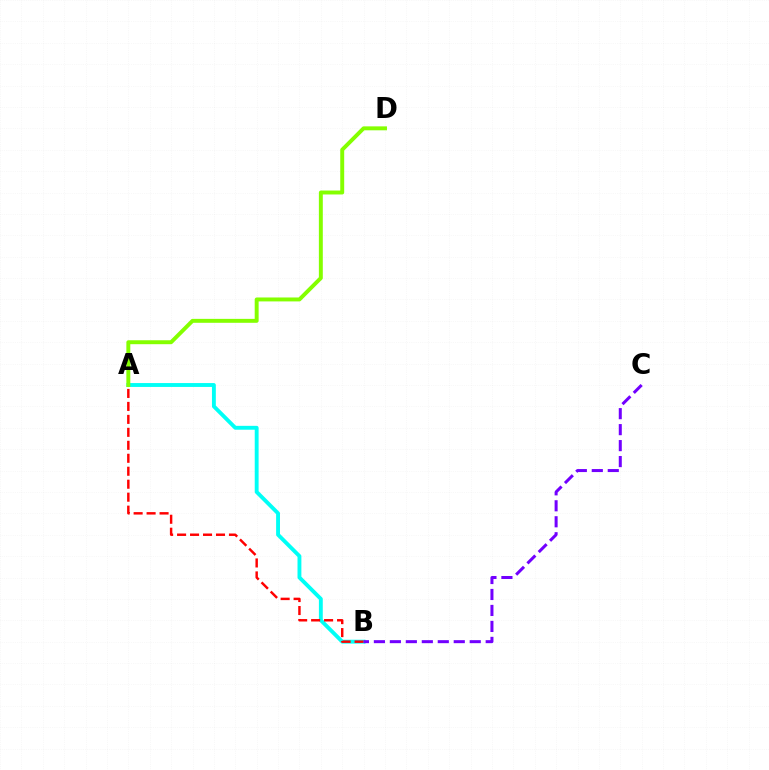{('A', 'B'): [{'color': '#00fff6', 'line_style': 'solid', 'thickness': 2.79}, {'color': '#ff0000', 'line_style': 'dashed', 'thickness': 1.76}], ('A', 'D'): [{'color': '#84ff00', 'line_style': 'solid', 'thickness': 2.83}], ('B', 'C'): [{'color': '#7200ff', 'line_style': 'dashed', 'thickness': 2.17}]}